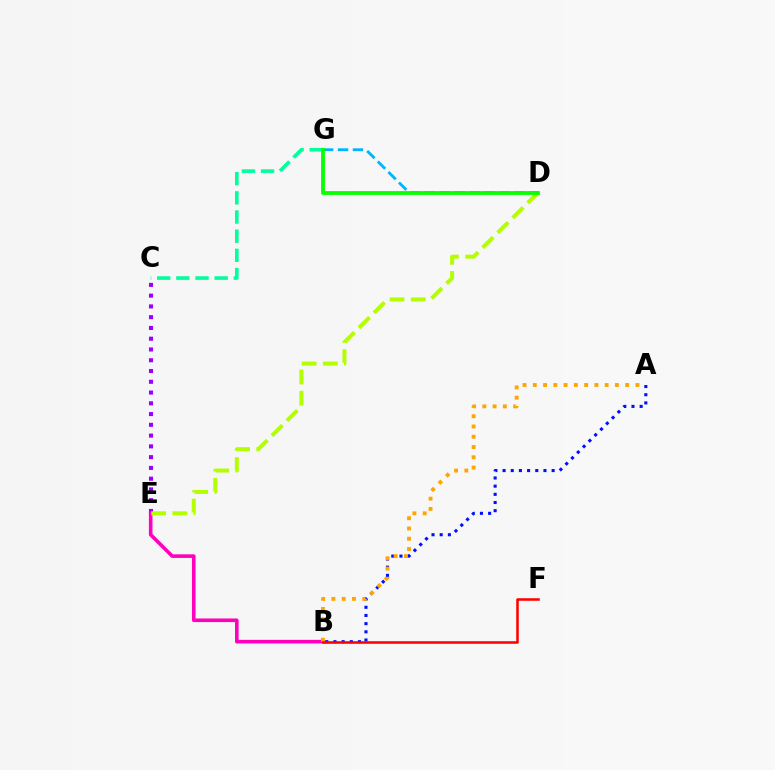{('C', 'E'): [{'color': '#9b00ff', 'line_style': 'dotted', 'thickness': 2.93}], ('A', 'B'): [{'color': '#0010ff', 'line_style': 'dotted', 'thickness': 2.22}, {'color': '#ffa500', 'line_style': 'dotted', 'thickness': 2.79}], ('B', 'E'): [{'color': '#ff00bd', 'line_style': 'solid', 'thickness': 2.6}], ('C', 'G'): [{'color': '#00ff9d', 'line_style': 'dashed', 'thickness': 2.6}], ('D', 'E'): [{'color': '#b3ff00', 'line_style': 'dashed', 'thickness': 2.87}], ('D', 'G'): [{'color': '#00b5ff', 'line_style': 'dashed', 'thickness': 2.03}, {'color': '#08ff00', 'line_style': 'solid', 'thickness': 2.72}], ('B', 'F'): [{'color': '#ff0000', 'line_style': 'solid', 'thickness': 1.84}]}